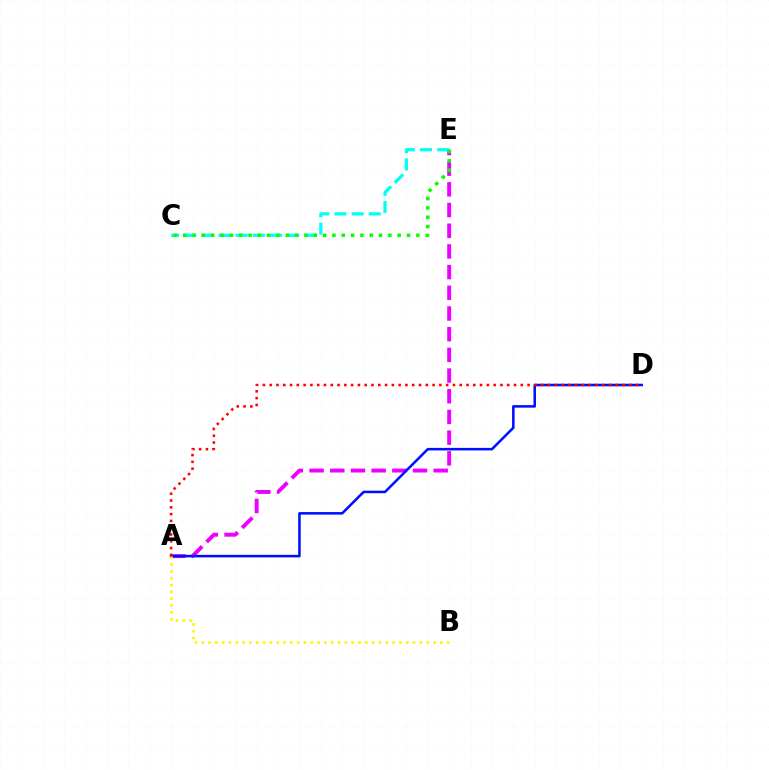{('A', 'E'): [{'color': '#ee00ff', 'line_style': 'dashed', 'thickness': 2.81}], ('A', 'D'): [{'color': '#0010ff', 'line_style': 'solid', 'thickness': 1.84}, {'color': '#ff0000', 'line_style': 'dotted', 'thickness': 1.84}], ('A', 'B'): [{'color': '#fcf500', 'line_style': 'dotted', 'thickness': 1.85}], ('C', 'E'): [{'color': '#00fff6', 'line_style': 'dashed', 'thickness': 2.33}, {'color': '#08ff00', 'line_style': 'dotted', 'thickness': 2.53}]}